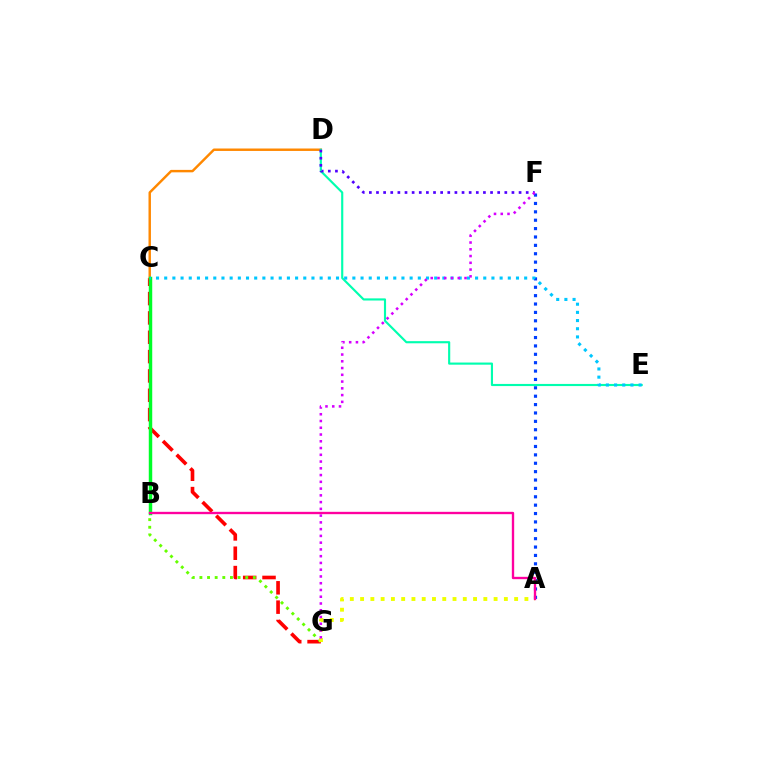{('C', 'G'): [{'color': '#ff0000', 'line_style': 'dashed', 'thickness': 2.63}], ('C', 'D'): [{'color': '#ff8800', 'line_style': 'solid', 'thickness': 1.76}], ('D', 'E'): [{'color': '#00ffaf', 'line_style': 'solid', 'thickness': 1.54}], ('D', 'F'): [{'color': '#4f00ff', 'line_style': 'dotted', 'thickness': 1.94}], ('A', 'F'): [{'color': '#003fff', 'line_style': 'dotted', 'thickness': 2.28}], ('B', 'G'): [{'color': '#66ff00', 'line_style': 'dotted', 'thickness': 2.07}], ('A', 'G'): [{'color': '#eeff00', 'line_style': 'dotted', 'thickness': 2.79}], ('B', 'C'): [{'color': '#00ff27', 'line_style': 'solid', 'thickness': 2.49}], ('C', 'E'): [{'color': '#00c7ff', 'line_style': 'dotted', 'thickness': 2.22}], ('F', 'G'): [{'color': '#d600ff', 'line_style': 'dotted', 'thickness': 1.84}], ('A', 'B'): [{'color': '#ff00a0', 'line_style': 'solid', 'thickness': 1.69}]}